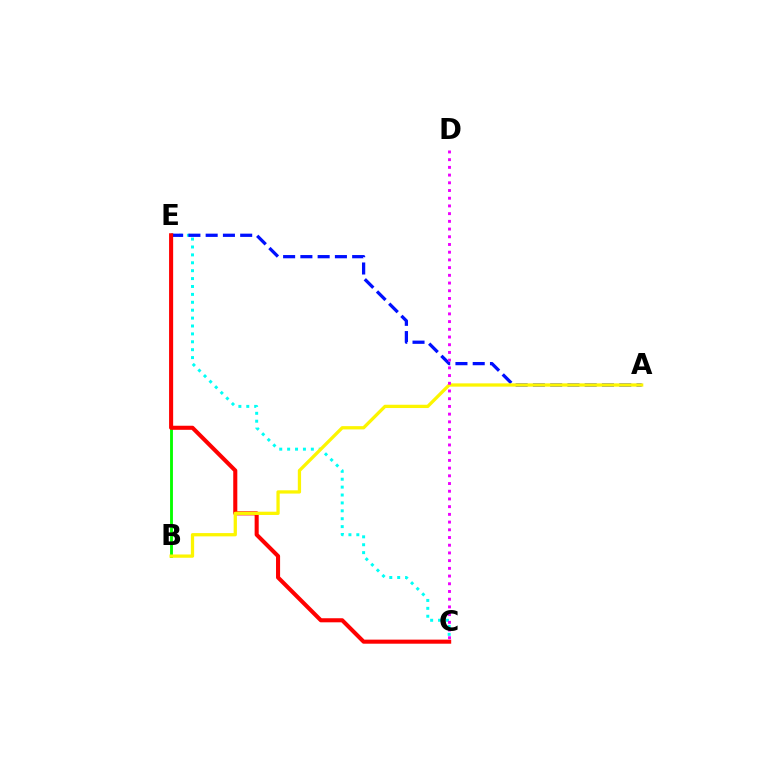{('C', 'E'): [{'color': '#00fff6', 'line_style': 'dotted', 'thickness': 2.15}, {'color': '#ff0000', 'line_style': 'solid', 'thickness': 2.93}], ('A', 'E'): [{'color': '#0010ff', 'line_style': 'dashed', 'thickness': 2.35}], ('B', 'E'): [{'color': '#08ff00', 'line_style': 'solid', 'thickness': 2.07}], ('A', 'B'): [{'color': '#fcf500', 'line_style': 'solid', 'thickness': 2.36}], ('C', 'D'): [{'color': '#ee00ff', 'line_style': 'dotted', 'thickness': 2.1}]}